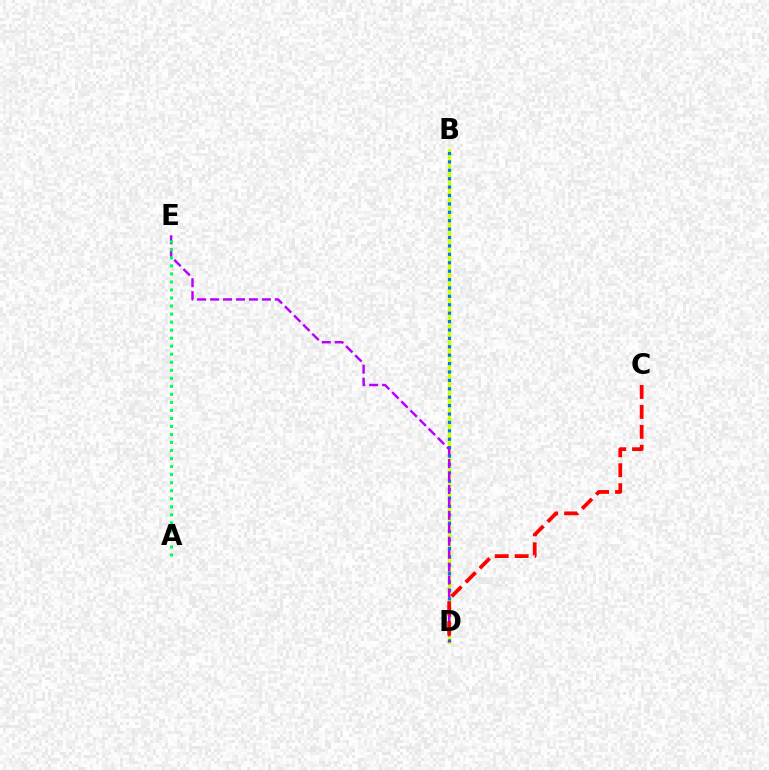{('B', 'D'): [{'color': '#d1ff00', 'line_style': 'solid', 'thickness': 2.46}, {'color': '#0074ff', 'line_style': 'dotted', 'thickness': 2.28}], ('D', 'E'): [{'color': '#b900ff', 'line_style': 'dashed', 'thickness': 1.76}], ('C', 'D'): [{'color': '#ff0000', 'line_style': 'dashed', 'thickness': 2.71}], ('A', 'E'): [{'color': '#00ff5c', 'line_style': 'dotted', 'thickness': 2.18}]}